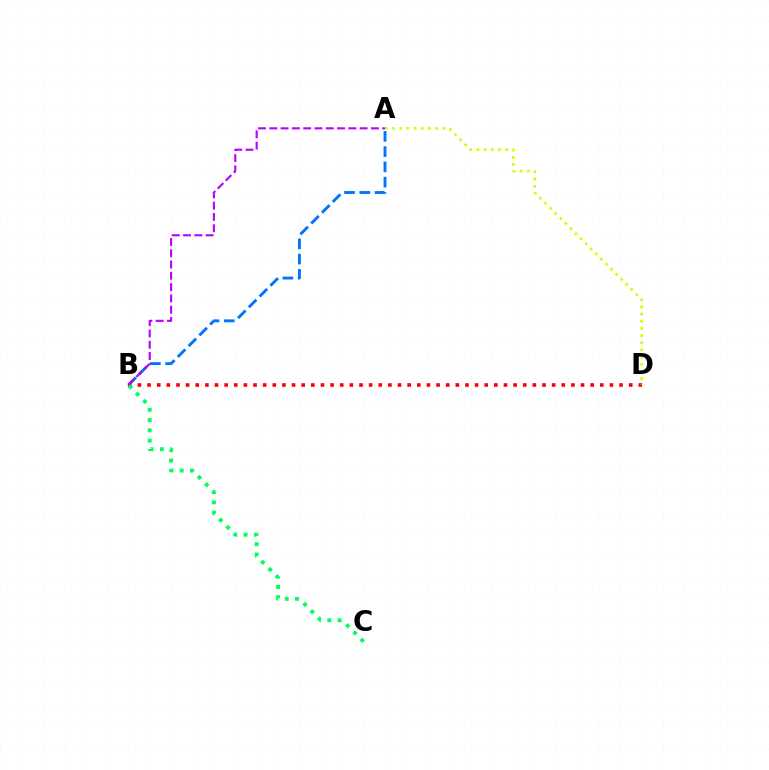{('A', 'B'): [{'color': '#0074ff', 'line_style': 'dashed', 'thickness': 2.07}, {'color': '#b900ff', 'line_style': 'dashed', 'thickness': 1.53}], ('B', 'D'): [{'color': '#ff0000', 'line_style': 'dotted', 'thickness': 2.62}], ('B', 'C'): [{'color': '#00ff5c', 'line_style': 'dotted', 'thickness': 2.8}], ('A', 'D'): [{'color': '#d1ff00', 'line_style': 'dotted', 'thickness': 1.95}]}